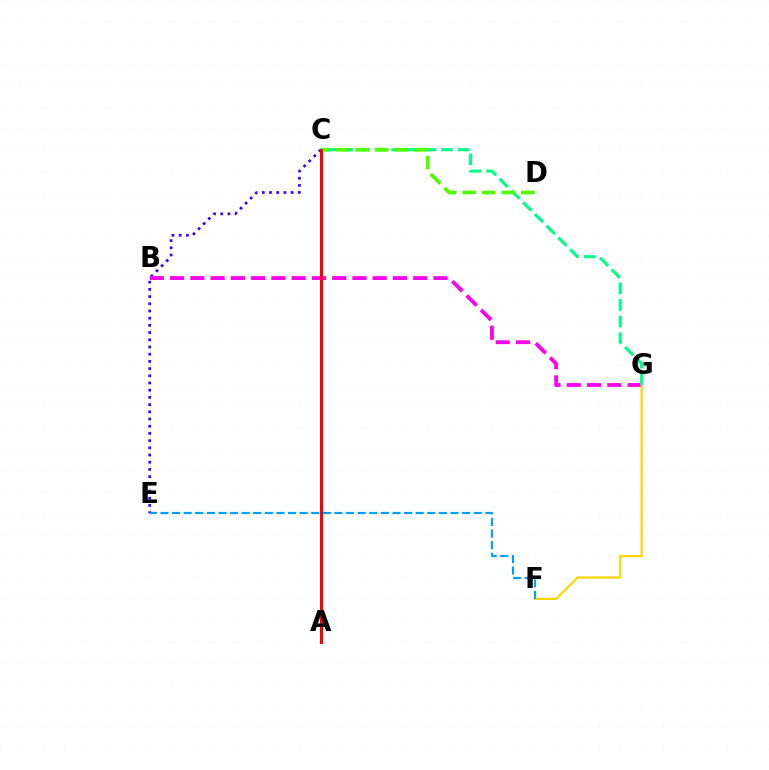{('C', 'E'): [{'color': '#3700ff', 'line_style': 'dotted', 'thickness': 1.96}], ('B', 'G'): [{'color': '#ff00ed', 'line_style': 'dashed', 'thickness': 2.75}], ('F', 'G'): [{'color': '#ffd500', 'line_style': 'solid', 'thickness': 1.59}], ('C', 'G'): [{'color': '#00ff86', 'line_style': 'dashed', 'thickness': 2.26}], ('C', 'D'): [{'color': '#4fff00', 'line_style': 'dashed', 'thickness': 2.66}], ('E', 'F'): [{'color': '#009eff', 'line_style': 'dashed', 'thickness': 1.58}], ('A', 'C'): [{'color': '#ff0000', 'line_style': 'solid', 'thickness': 2.2}]}